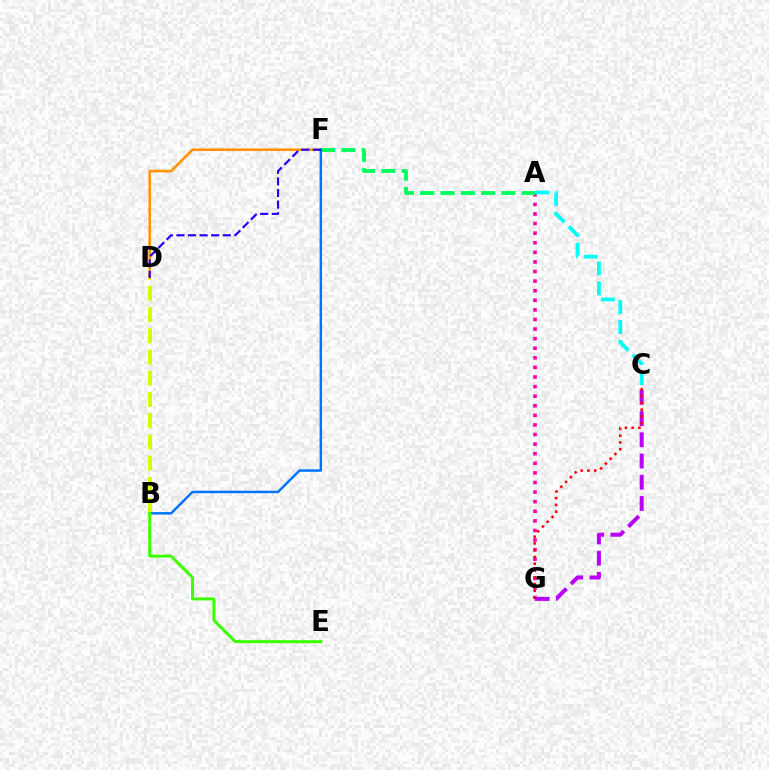{('A', 'G'): [{'color': '#ff00ac', 'line_style': 'dotted', 'thickness': 2.61}], ('D', 'F'): [{'color': '#ff9400', 'line_style': 'solid', 'thickness': 1.89}, {'color': '#2500ff', 'line_style': 'dashed', 'thickness': 1.57}], ('A', 'F'): [{'color': '#00ff5c', 'line_style': 'dashed', 'thickness': 2.76}], ('B', 'D'): [{'color': '#d1ff00', 'line_style': 'dashed', 'thickness': 2.88}], ('C', 'G'): [{'color': '#b900ff', 'line_style': 'dashed', 'thickness': 2.88}, {'color': '#ff0000', 'line_style': 'dotted', 'thickness': 1.84}], ('B', 'F'): [{'color': '#0074ff', 'line_style': 'solid', 'thickness': 1.77}], ('A', 'C'): [{'color': '#00fff6', 'line_style': 'dashed', 'thickness': 2.71}], ('B', 'E'): [{'color': '#3dff00', 'line_style': 'solid', 'thickness': 2.16}]}